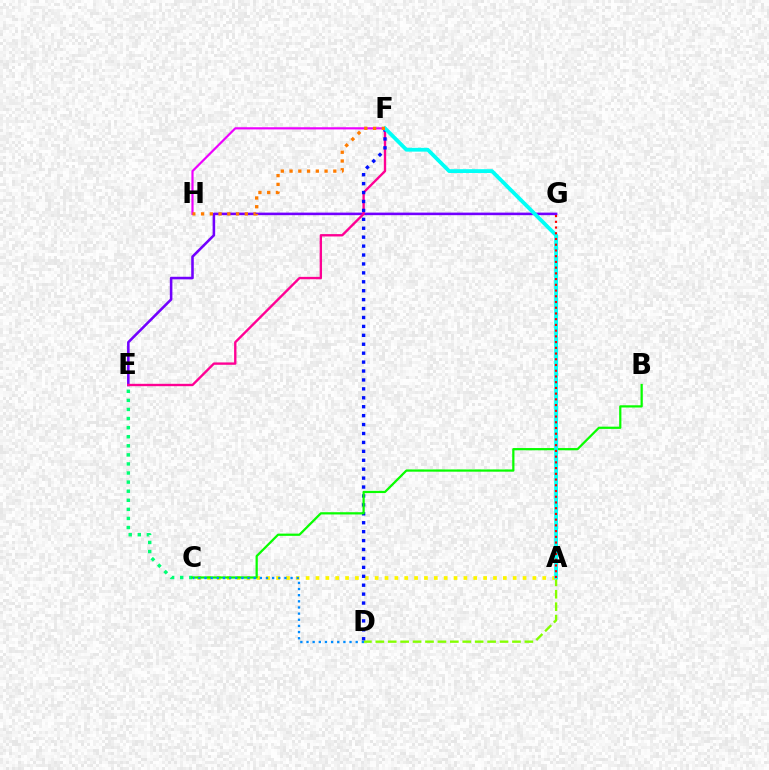{('A', 'D'): [{'color': '#84ff00', 'line_style': 'dashed', 'thickness': 1.69}], ('F', 'H'): [{'color': '#ee00ff', 'line_style': 'solid', 'thickness': 1.57}, {'color': '#ff7c00', 'line_style': 'dotted', 'thickness': 2.38}], ('E', 'G'): [{'color': '#7200ff', 'line_style': 'solid', 'thickness': 1.85}], ('E', 'F'): [{'color': '#ff0094', 'line_style': 'solid', 'thickness': 1.7}], ('A', 'C'): [{'color': '#fcf500', 'line_style': 'dotted', 'thickness': 2.68}], ('D', 'F'): [{'color': '#0010ff', 'line_style': 'dotted', 'thickness': 2.42}], ('C', 'E'): [{'color': '#00ff74', 'line_style': 'dotted', 'thickness': 2.47}], ('B', 'C'): [{'color': '#08ff00', 'line_style': 'solid', 'thickness': 1.61}], ('A', 'F'): [{'color': '#00fff6', 'line_style': 'solid', 'thickness': 2.75}], ('A', 'G'): [{'color': '#ff0000', 'line_style': 'dotted', 'thickness': 1.56}], ('C', 'D'): [{'color': '#008cff', 'line_style': 'dotted', 'thickness': 1.67}]}